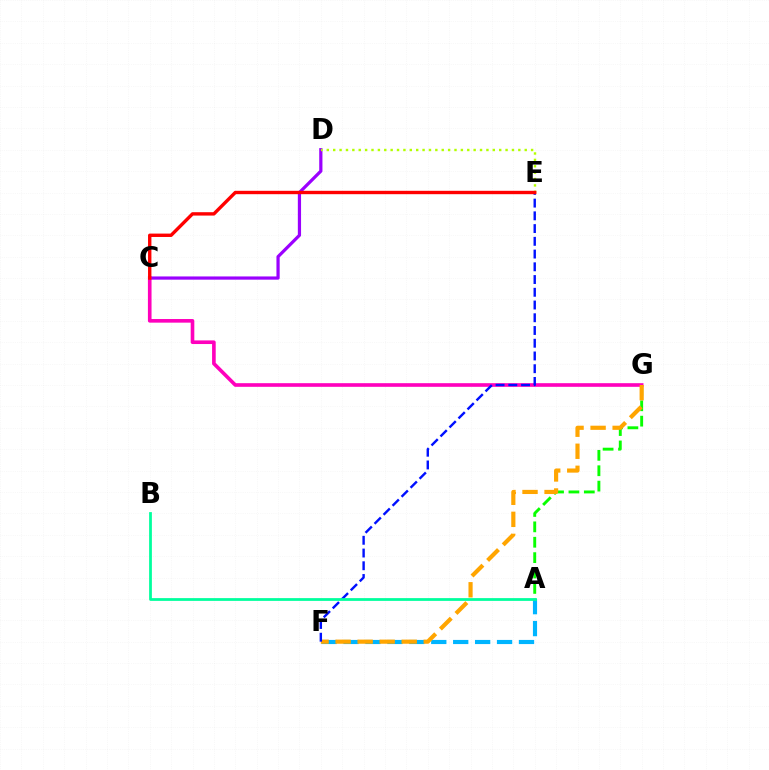{('A', 'G'): [{'color': '#08ff00', 'line_style': 'dashed', 'thickness': 2.09}], ('A', 'F'): [{'color': '#00b5ff', 'line_style': 'dashed', 'thickness': 2.98}], ('C', 'D'): [{'color': '#9b00ff', 'line_style': 'solid', 'thickness': 2.32}], ('C', 'G'): [{'color': '#ff00bd', 'line_style': 'solid', 'thickness': 2.61}], ('F', 'G'): [{'color': '#ffa500', 'line_style': 'dashed', 'thickness': 2.99}], ('E', 'F'): [{'color': '#0010ff', 'line_style': 'dashed', 'thickness': 1.73}], ('D', 'E'): [{'color': '#b3ff00', 'line_style': 'dotted', 'thickness': 1.73}], ('A', 'B'): [{'color': '#00ff9d', 'line_style': 'solid', 'thickness': 1.99}], ('C', 'E'): [{'color': '#ff0000', 'line_style': 'solid', 'thickness': 2.43}]}